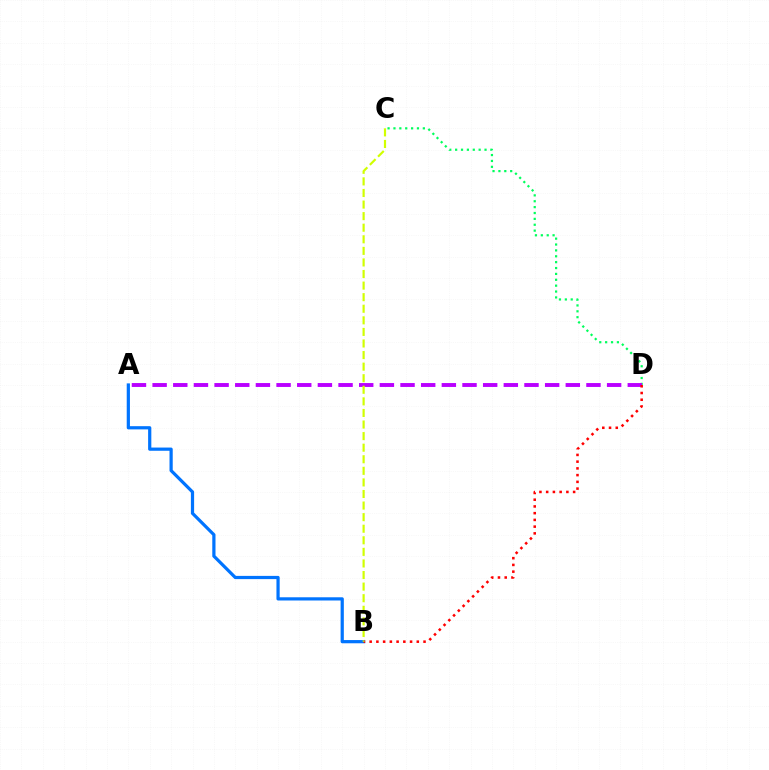{('C', 'D'): [{'color': '#00ff5c', 'line_style': 'dotted', 'thickness': 1.6}], ('A', 'B'): [{'color': '#0074ff', 'line_style': 'solid', 'thickness': 2.31}], ('A', 'D'): [{'color': '#b900ff', 'line_style': 'dashed', 'thickness': 2.81}], ('B', 'D'): [{'color': '#ff0000', 'line_style': 'dotted', 'thickness': 1.83}], ('B', 'C'): [{'color': '#d1ff00', 'line_style': 'dashed', 'thickness': 1.57}]}